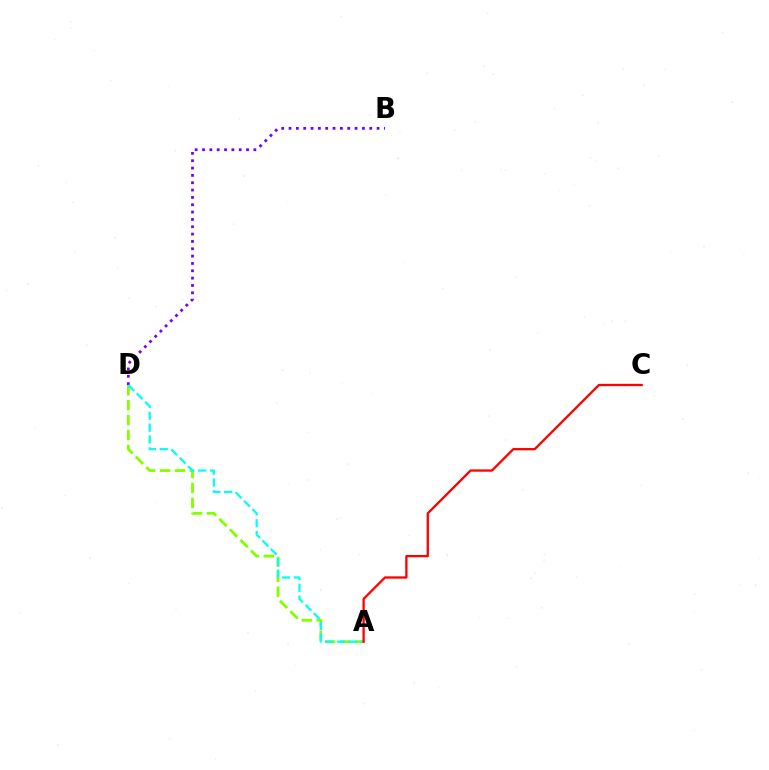{('A', 'D'): [{'color': '#84ff00', 'line_style': 'dashed', 'thickness': 2.03}, {'color': '#00fff6', 'line_style': 'dashed', 'thickness': 1.61}], ('B', 'D'): [{'color': '#7200ff', 'line_style': 'dotted', 'thickness': 1.99}], ('A', 'C'): [{'color': '#ff0000', 'line_style': 'solid', 'thickness': 1.65}]}